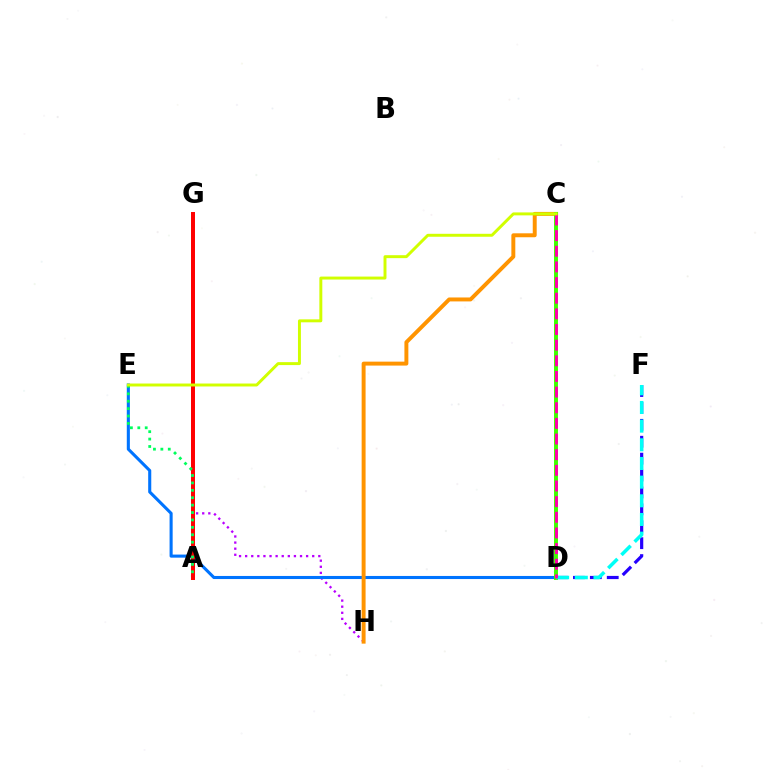{('G', 'H'): [{'color': '#b900ff', 'line_style': 'dotted', 'thickness': 1.66}], ('D', 'E'): [{'color': '#0074ff', 'line_style': 'solid', 'thickness': 2.22}], ('C', 'H'): [{'color': '#ff9400', 'line_style': 'solid', 'thickness': 2.84}], ('D', 'F'): [{'color': '#2500ff', 'line_style': 'dashed', 'thickness': 2.3}, {'color': '#00fff6', 'line_style': 'dashed', 'thickness': 2.54}], ('A', 'G'): [{'color': '#ff0000', 'line_style': 'solid', 'thickness': 2.86}], ('A', 'E'): [{'color': '#00ff5c', 'line_style': 'dotted', 'thickness': 2.01}], ('C', 'D'): [{'color': '#3dff00', 'line_style': 'solid', 'thickness': 2.82}, {'color': '#ff00ac', 'line_style': 'dashed', 'thickness': 2.13}], ('C', 'E'): [{'color': '#d1ff00', 'line_style': 'solid', 'thickness': 2.12}]}